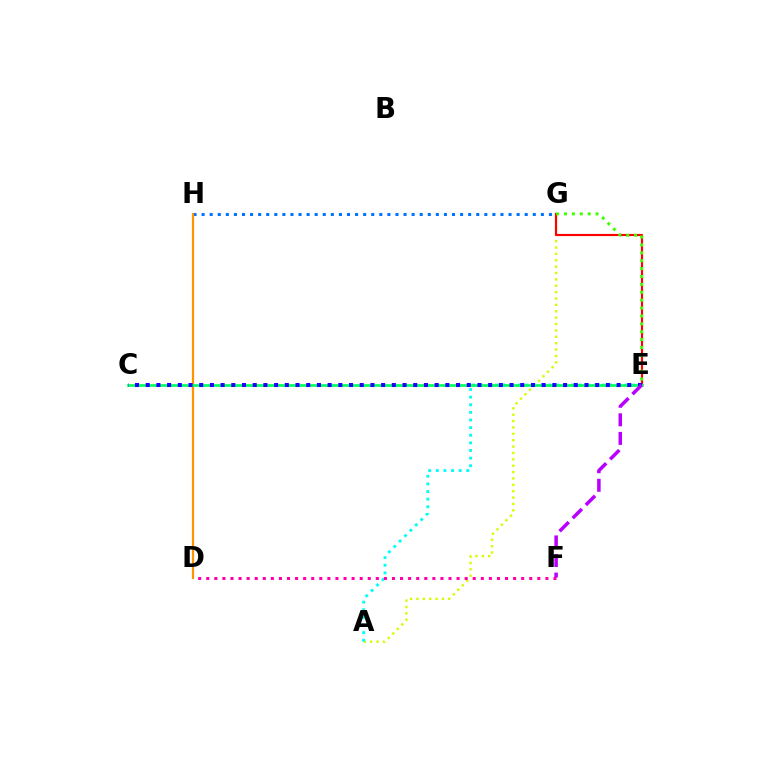{('A', 'G'): [{'color': '#d1ff00', 'line_style': 'dotted', 'thickness': 1.73}], ('G', 'H'): [{'color': '#0074ff', 'line_style': 'dotted', 'thickness': 2.19}], ('A', 'E'): [{'color': '#00fff6', 'line_style': 'dotted', 'thickness': 2.07}], ('E', 'G'): [{'color': '#ff0000', 'line_style': 'solid', 'thickness': 1.56}, {'color': '#3dff00', 'line_style': 'dotted', 'thickness': 2.14}], ('D', 'H'): [{'color': '#ff9400', 'line_style': 'solid', 'thickness': 1.58}], ('D', 'F'): [{'color': '#ff00ac', 'line_style': 'dotted', 'thickness': 2.19}], ('C', 'E'): [{'color': '#00ff5c', 'line_style': 'solid', 'thickness': 1.93}, {'color': '#2500ff', 'line_style': 'dotted', 'thickness': 2.91}], ('E', 'F'): [{'color': '#b900ff', 'line_style': 'dashed', 'thickness': 2.52}]}